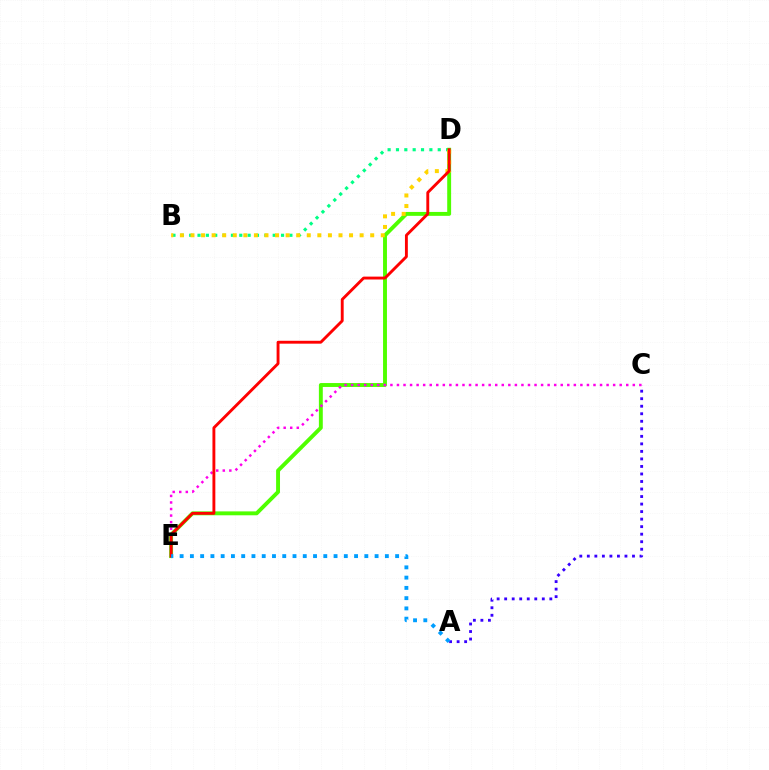{('B', 'D'): [{'color': '#00ff86', 'line_style': 'dotted', 'thickness': 2.27}, {'color': '#ffd500', 'line_style': 'dotted', 'thickness': 2.87}], ('D', 'E'): [{'color': '#4fff00', 'line_style': 'solid', 'thickness': 2.81}, {'color': '#ff0000', 'line_style': 'solid', 'thickness': 2.08}], ('A', 'C'): [{'color': '#3700ff', 'line_style': 'dotted', 'thickness': 2.05}], ('C', 'E'): [{'color': '#ff00ed', 'line_style': 'dotted', 'thickness': 1.78}], ('A', 'E'): [{'color': '#009eff', 'line_style': 'dotted', 'thickness': 2.79}]}